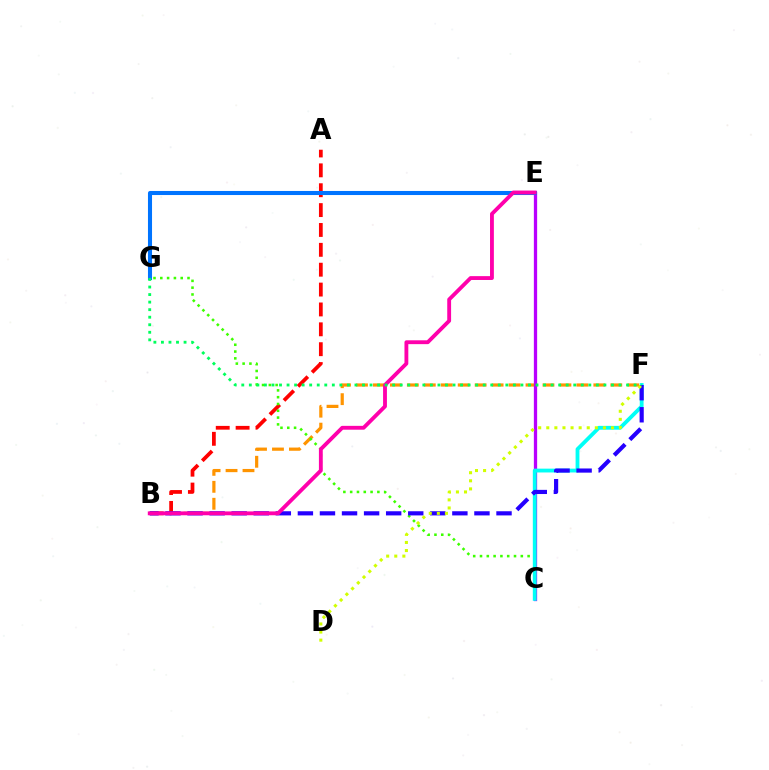{('A', 'B'): [{'color': '#ff0000', 'line_style': 'dashed', 'thickness': 2.7}], ('B', 'F'): [{'color': '#ff9400', 'line_style': 'dashed', 'thickness': 2.3}, {'color': '#2500ff', 'line_style': 'dashed', 'thickness': 3.0}], ('C', 'E'): [{'color': '#b900ff', 'line_style': 'solid', 'thickness': 2.36}], ('C', 'G'): [{'color': '#3dff00', 'line_style': 'dotted', 'thickness': 1.85}], ('C', 'F'): [{'color': '#00fff6', 'line_style': 'solid', 'thickness': 2.75}], ('E', 'G'): [{'color': '#0074ff', 'line_style': 'solid', 'thickness': 2.93}], ('B', 'E'): [{'color': '#ff00ac', 'line_style': 'solid', 'thickness': 2.77}], ('D', 'F'): [{'color': '#d1ff00', 'line_style': 'dotted', 'thickness': 2.2}], ('F', 'G'): [{'color': '#00ff5c', 'line_style': 'dotted', 'thickness': 2.05}]}